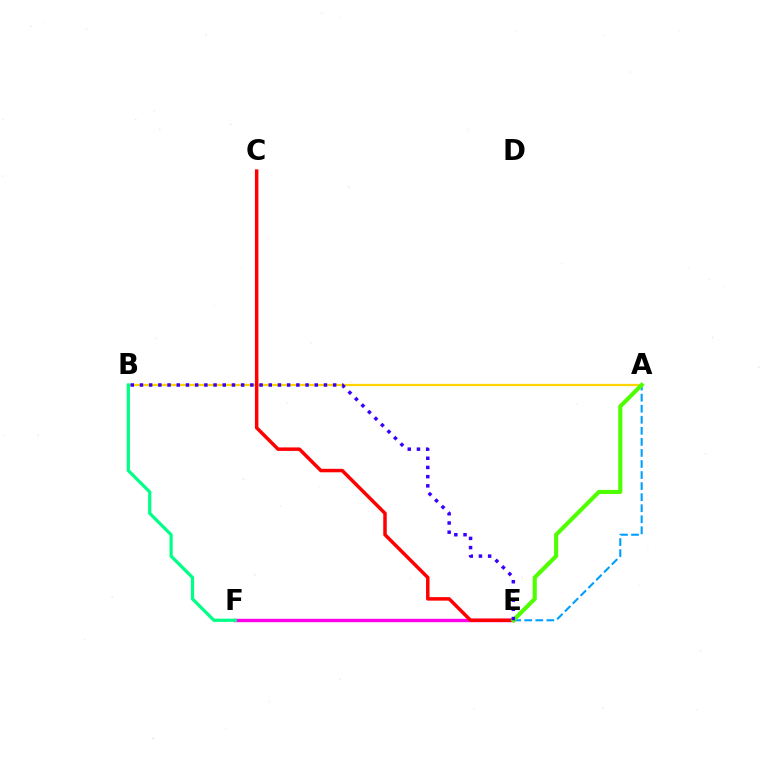{('A', 'E'): [{'color': '#009eff', 'line_style': 'dashed', 'thickness': 1.5}, {'color': '#4fff00', 'line_style': 'solid', 'thickness': 2.96}], ('A', 'B'): [{'color': '#ffd500', 'line_style': 'solid', 'thickness': 1.62}], ('E', 'F'): [{'color': '#ff00ed', 'line_style': 'solid', 'thickness': 2.44}], ('C', 'E'): [{'color': '#ff0000', 'line_style': 'solid', 'thickness': 2.51}], ('B', 'F'): [{'color': '#00ff86', 'line_style': 'solid', 'thickness': 2.32}], ('B', 'E'): [{'color': '#3700ff', 'line_style': 'dotted', 'thickness': 2.5}]}